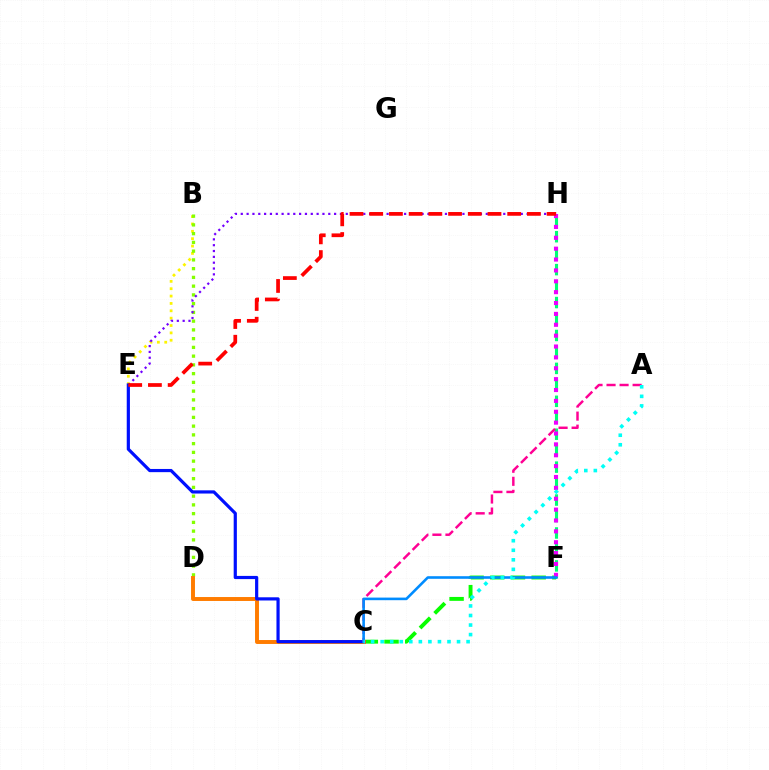{('B', 'E'): [{'color': '#fcf500', 'line_style': 'dotted', 'thickness': 2.0}], ('F', 'H'): [{'color': '#00ff74', 'line_style': 'dashed', 'thickness': 2.24}, {'color': '#ee00ff', 'line_style': 'dotted', 'thickness': 2.95}], ('B', 'D'): [{'color': '#84ff00', 'line_style': 'dotted', 'thickness': 2.38}], ('E', 'H'): [{'color': '#7200ff', 'line_style': 'dotted', 'thickness': 1.58}, {'color': '#ff0000', 'line_style': 'dashed', 'thickness': 2.68}], ('C', 'F'): [{'color': '#08ff00', 'line_style': 'dashed', 'thickness': 2.81}, {'color': '#008cff', 'line_style': 'solid', 'thickness': 1.87}], ('C', 'D'): [{'color': '#ff7c00', 'line_style': 'solid', 'thickness': 2.84}], ('C', 'E'): [{'color': '#0010ff', 'line_style': 'solid', 'thickness': 2.3}], ('A', 'C'): [{'color': '#ff0094', 'line_style': 'dashed', 'thickness': 1.77}, {'color': '#00fff6', 'line_style': 'dotted', 'thickness': 2.59}]}